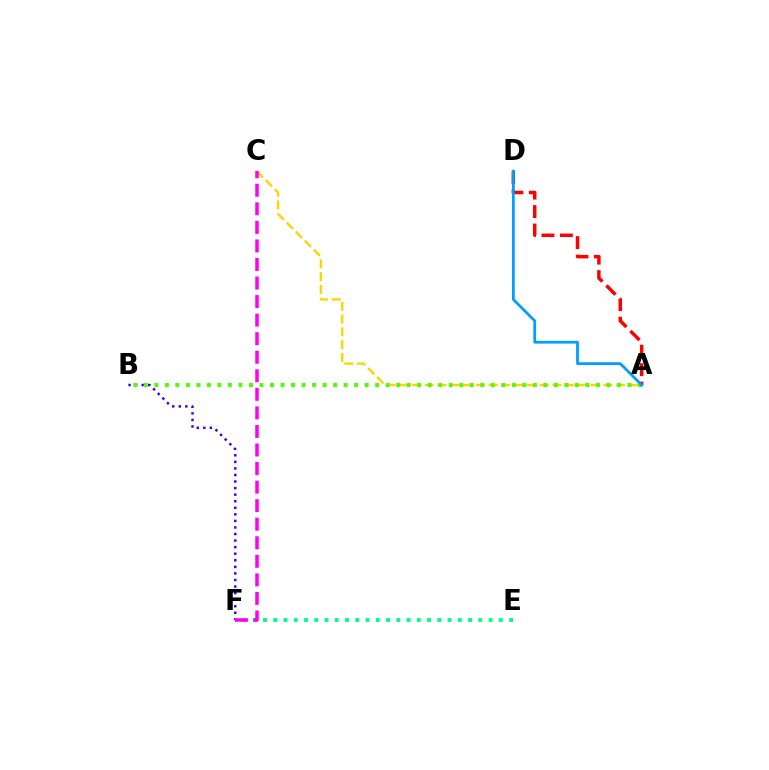{('B', 'F'): [{'color': '#3700ff', 'line_style': 'dotted', 'thickness': 1.78}], ('A', 'C'): [{'color': '#ffd500', 'line_style': 'dashed', 'thickness': 1.73}], ('E', 'F'): [{'color': '#00ff86', 'line_style': 'dotted', 'thickness': 2.79}], ('A', 'B'): [{'color': '#4fff00', 'line_style': 'dotted', 'thickness': 2.86}], ('A', 'D'): [{'color': '#ff0000', 'line_style': 'dashed', 'thickness': 2.51}, {'color': '#009eff', 'line_style': 'solid', 'thickness': 1.99}], ('C', 'F'): [{'color': '#ff00ed', 'line_style': 'dashed', 'thickness': 2.52}]}